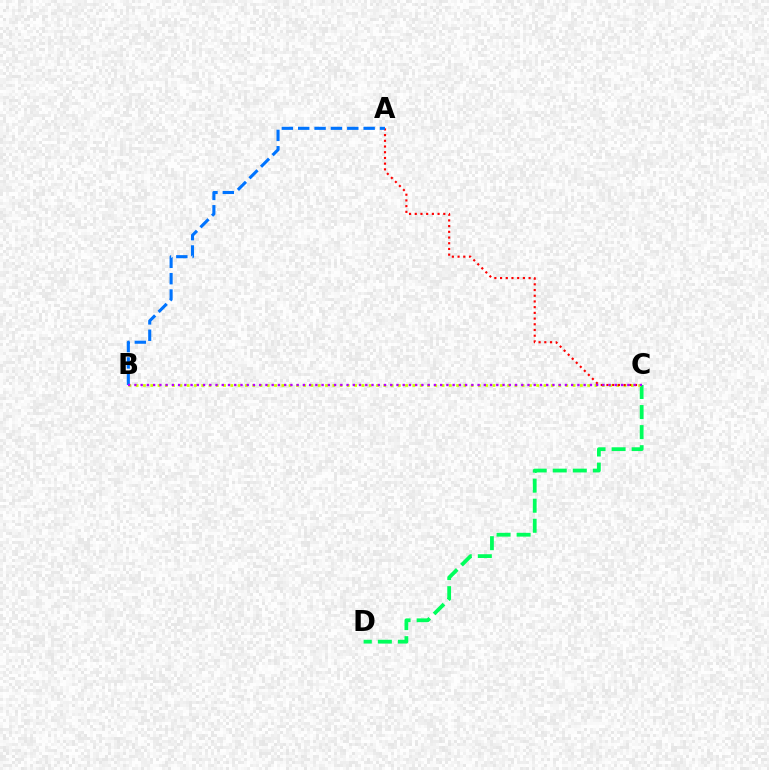{('C', 'D'): [{'color': '#00ff5c', 'line_style': 'dashed', 'thickness': 2.73}], ('B', 'C'): [{'color': '#d1ff00', 'line_style': 'dotted', 'thickness': 1.98}, {'color': '#b900ff', 'line_style': 'dotted', 'thickness': 1.7}], ('A', 'C'): [{'color': '#ff0000', 'line_style': 'dotted', 'thickness': 1.55}], ('A', 'B'): [{'color': '#0074ff', 'line_style': 'dashed', 'thickness': 2.22}]}